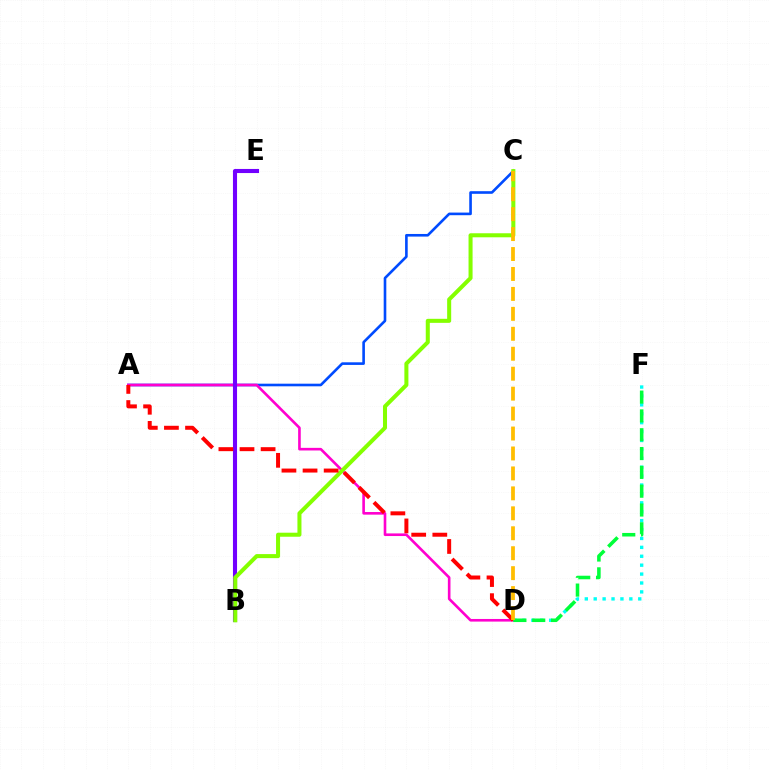{('A', 'C'): [{'color': '#004bff', 'line_style': 'solid', 'thickness': 1.89}], ('D', 'F'): [{'color': '#00fff6', 'line_style': 'dotted', 'thickness': 2.42}, {'color': '#00ff39', 'line_style': 'dashed', 'thickness': 2.56}], ('A', 'D'): [{'color': '#ff00cf', 'line_style': 'solid', 'thickness': 1.89}, {'color': '#ff0000', 'line_style': 'dashed', 'thickness': 2.87}], ('B', 'E'): [{'color': '#7200ff', 'line_style': 'solid', 'thickness': 2.95}], ('B', 'C'): [{'color': '#84ff00', 'line_style': 'solid', 'thickness': 2.91}], ('C', 'D'): [{'color': '#ffbd00', 'line_style': 'dashed', 'thickness': 2.71}]}